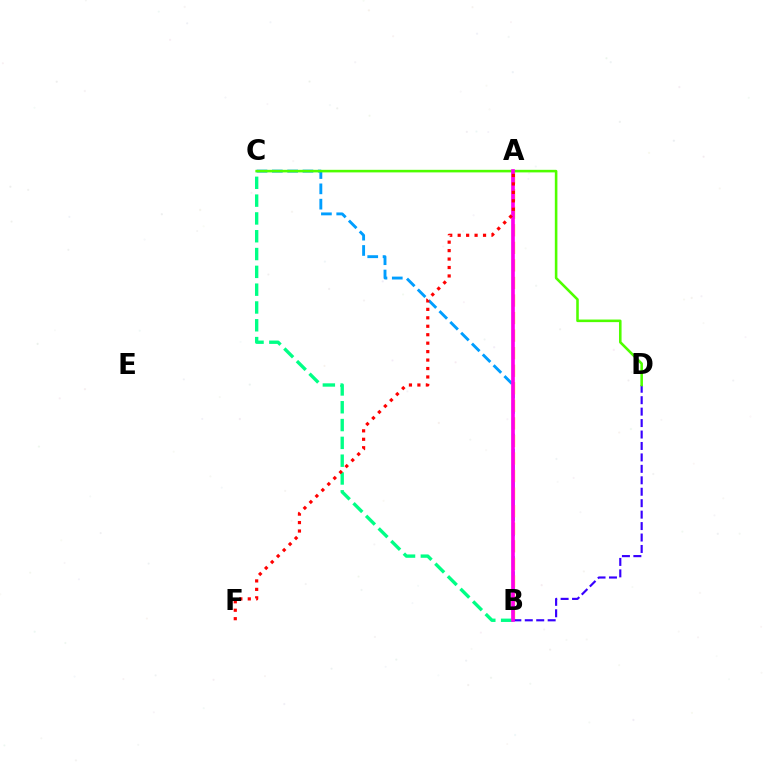{('B', 'C'): [{'color': '#009eff', 'line_style': 'dashed', 'thickness': 2.08}, {'color': '#00ff86', 'line_style': 'dashed', 'thickness': 2.42}], ('A', 'B'): [{'color': '#ffd500', 'line_style': 'dashed', 'thickness': 2.38}, {'color': '#ff00ed', 'line_style': 'solid', 'thickness': 2.65}], ('B', 'D'): [{'color': '#3700ff', 'line_style': 'dashed', 'thickness': 1.55}], ('C', 'D'): [{'color': '#4fff00', 'line_style': 'solid', 'thickness': 1.85}], ('A', 'F'): [{'color': '#ff0000', 'line_style': 'dotted', 'thickness': 2.3}]}